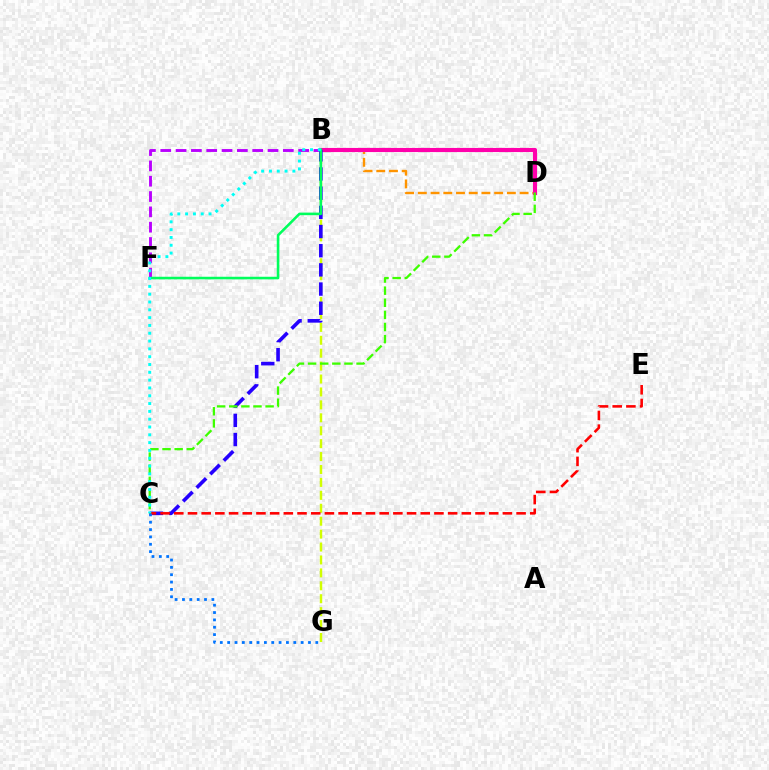{('B', 'D'): [{'color': '#ff9400', 'line_style': 'dashed', 'thickness': 1.73}, {'color': '#ff00ac', 'line_style': 'solid', 'thickness': 2.97}], ('B', 'G'): [{'color': '#d1ff00', 'line_style': 'dashed', 'thickness': 1.76}], ('B', 'F'): [{'color': '#b900ff', 'line_style': 'dashed', 'thickness': 2.08}, {'color': '#00ff5c', 'line_style': 'solid', 'thickness': 1.86}], ('B', 'C'): [{'color': '#2500ff', 'line_style': 'dashed', 'thickness': 2.61}, {'color': '#00fff6', 'line_style': 'dotted', 'thickness': 2.12}], ('C', 'E'): [{'color': '#ff0000', 'line_style': 'dashed', 'thickness': 1.86}], ('C', 'D'): [{'color': '#3dff00', 'line_style': 'dashed', 'thickness': 1.65}], ('C', 'G'): [{'color': '#0074ff', 'line_style': 'dotted', 'thickness': 2.0}]}